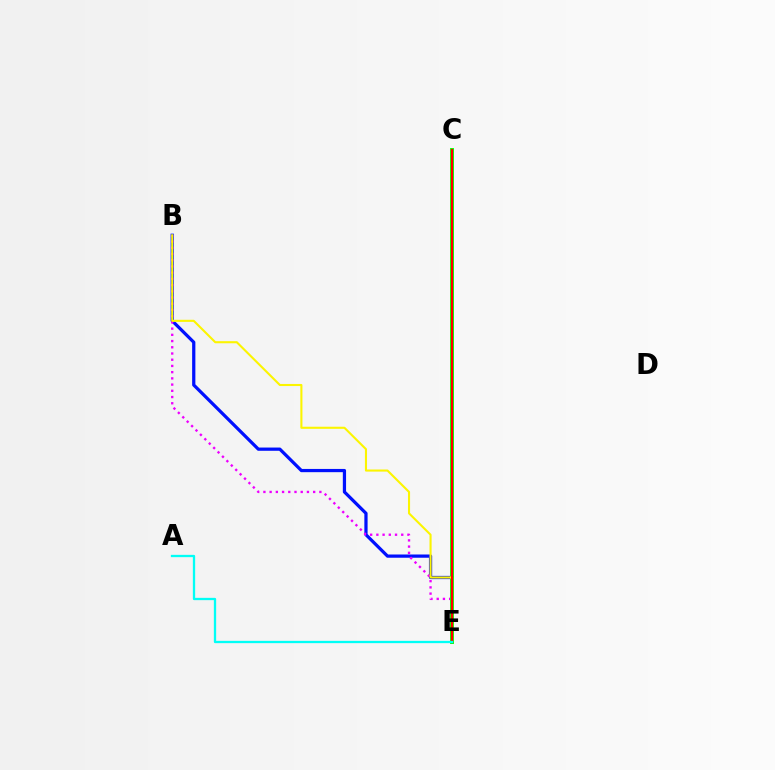{('B', 'E'): [{'color': '#0010ff', 'line_style': 'solid', 'thickness': 2.33}, {'color': '#ee00ff', 'line_style': 'dotted', 'thickness': 1.69}, {'color': '#fcf500', 'line_style': 'solid', 'thickness': 1.51}], ('C', 'E'): [{'color': '#08ff00', 'line_style': 'solid', 'thickness': 2.81}, {'color': '#ff0000', 'line_style': 'solid', 'thickness': 1.5}], ('A', 'E'): [{'color': '#00fff6', 'line_style': 'solid', 'thickness': 1.65}]}